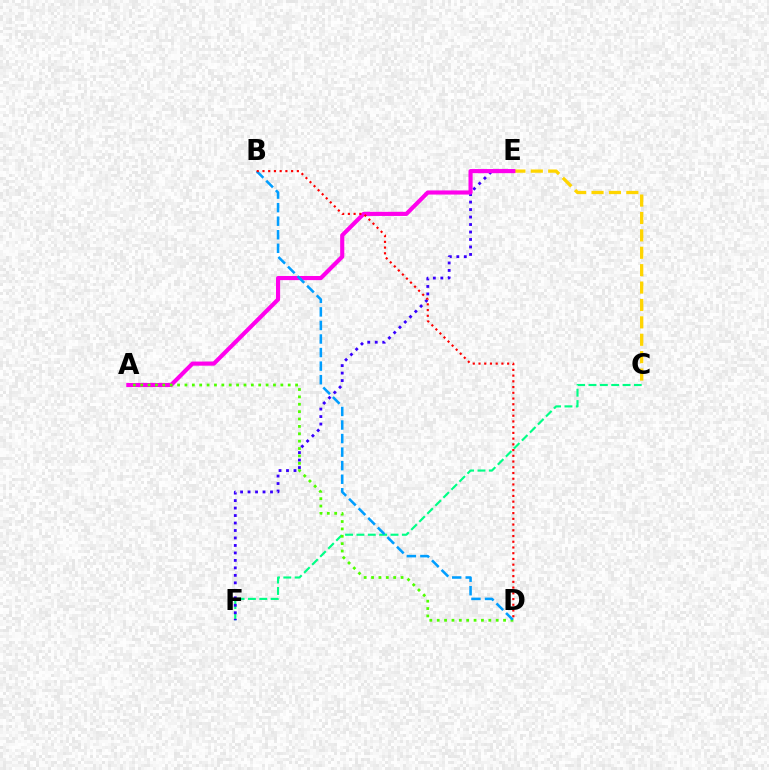{('C', 'E'): [{'color': '#ffd500', 'line_style': 'dashed', 'thickness': 2.36}], ('C', 'F'): [{'color': '#00ff86', 'line_style': 'dashed', 'thickness': 1.54}], ('E', 'F'): [{'color': '#3700ff', 'line_style': 'dotted', 'thickness': 2.03}], ('A', 'E'): [{'color': '#ff00ed', 'line_style': 'solid', 'thickness': 2.97}], ('A', 'D'): [{'color': '#4fff00', 'line_style': 'dotted', 'thickness': 2.0}], ('B', 'D'): [{'color': '#009eff', 'line_style': 'dashed', 'thickness': 1.84}, {'color': '#ff0000', 'line_style': 'dotted', 'thickness': 1.56}]}